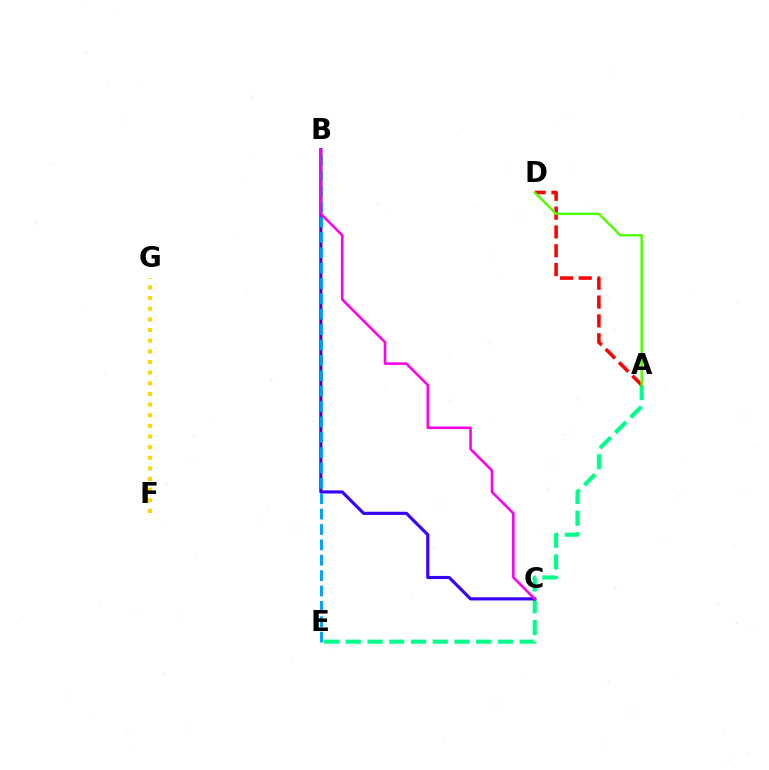{('A', 'E'): [{'color': '#00ff86', 'line_style': 'dashed', 'thickness': 2.95}], ('B', 'C'): [{'color': '#3700ff', 'line_style': 'solid', 'thickness': 2.26}, {'color': '#ff00ed', 'line_style': 'solid', 'thickness': 1.85}], ('A', 'D'): [{'color': '#ff0000', 'line_style': 'dashed', 'thickness': 2.56}, {'color': '#4fff00', 'line_style': 'solid', 'thickness': 1.75}], ('F', 'G'): [{'color': '#ffd500', 'line_style': 'dotted', 'thickness': 2.89}], ('B', 'E'): [{'color': '#009eff', 'line_style': 'dashed', 'thickness': 2.09}]}